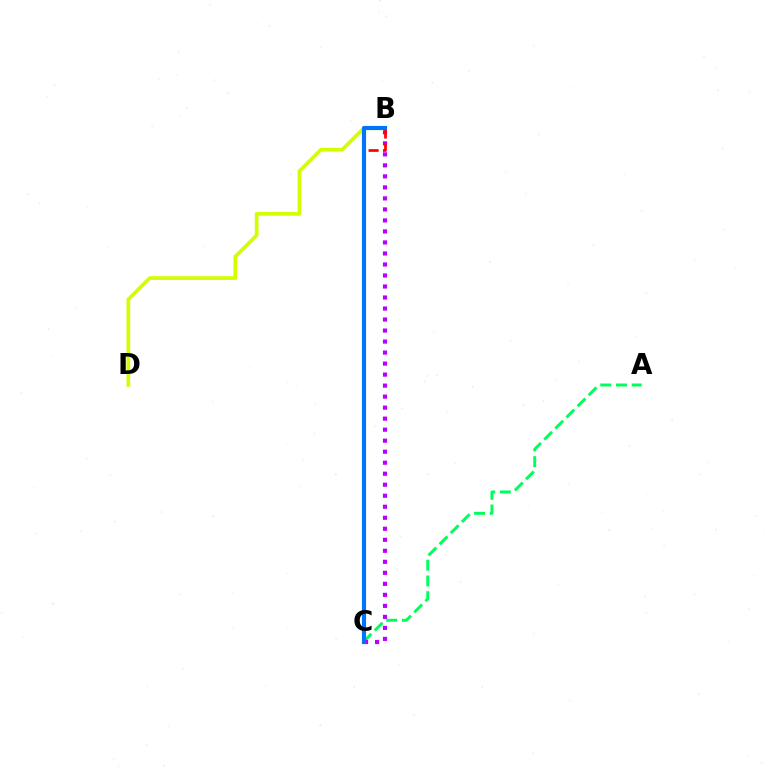{('A', 'C'): [{'color': '#00ff5c', 'line_style': 'dashed', 'thickness': 2.14}], ('B', 'D'): [{'color': '#d1ff00', 'line_style': 'solid', 'thickness': 2.67}], ('B', 'C'): [{'color': '#b900ff', 'line_style': 'dotted', 'thickness': 2.99}, {'color': '#ff0000', 'line_style': 'dashed', 'thickness': 1.96}, {'color': '#0074ff', 'line_style': 'solid', 'thickness': 2.97}]}